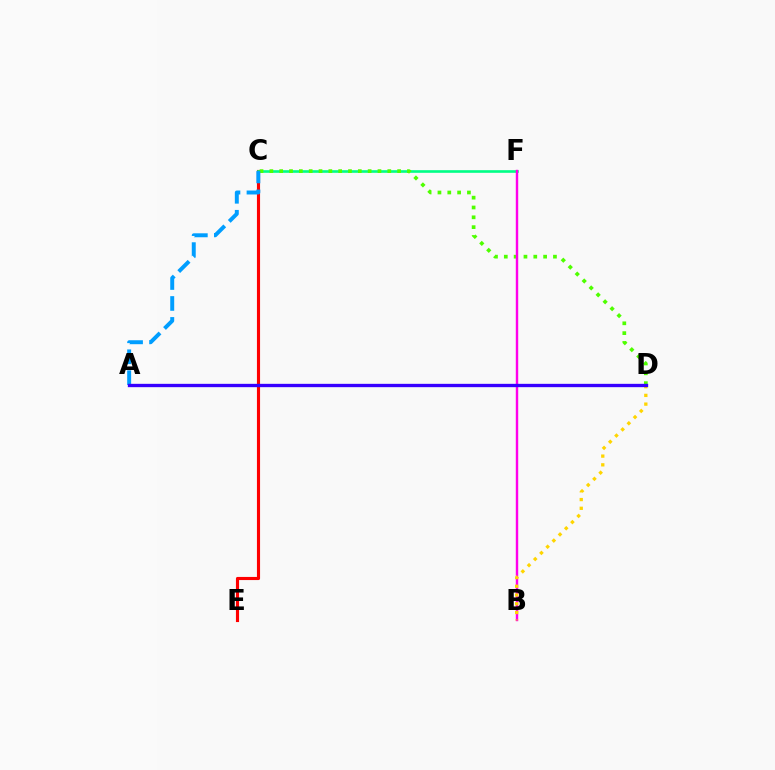{('C', 'E'): [{'color': '#ff0000', 'line_style': 'solid', 'thickness': 2.25}], ('C', 'F'): [{'color': '#00ff86', 'line_style': 'solid', 'thickness': 1.89}], ('C', 'D'): [{'color': '#4fff00', 'line_style': 'dotted', 'thickness': 2.67}], ('A', 'C'): [{'color': '#009eff', 'line_style': 'dashed', 'thickness': 2.85}], ('B', 'F'): [{'color': '#ff00ed', 'line_style': 'solid', 'thickness': 1.74}], ('B', 'D'): [{'color': '#ffd500', 'line_style': 'dotted', 'thickness': 2.37}], ('A', 'D'): [{'color': '#3700ff', 'line_style': 'solid', 'thickness': 2.4}]}